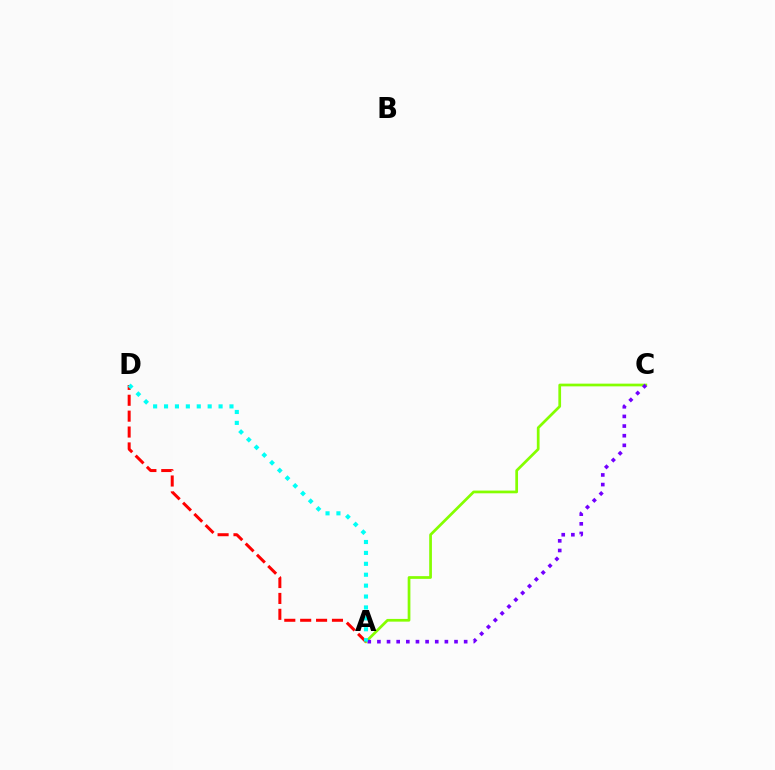{('A', 'C'): [{'color': '#84ff00', 'line_style': 'solid', 'thickness': 1.96}, {'color': '#7200ff', 'line_style': 'dotted', 'thickness': 2.62}], ('A', 'D'): [{'color': '#ff0000', 'line_style': 'dashed', 'thickness': 2.16}, {'color': '#00fff6', 'line_style': 'dotted', 'thickness': 2.96}]}